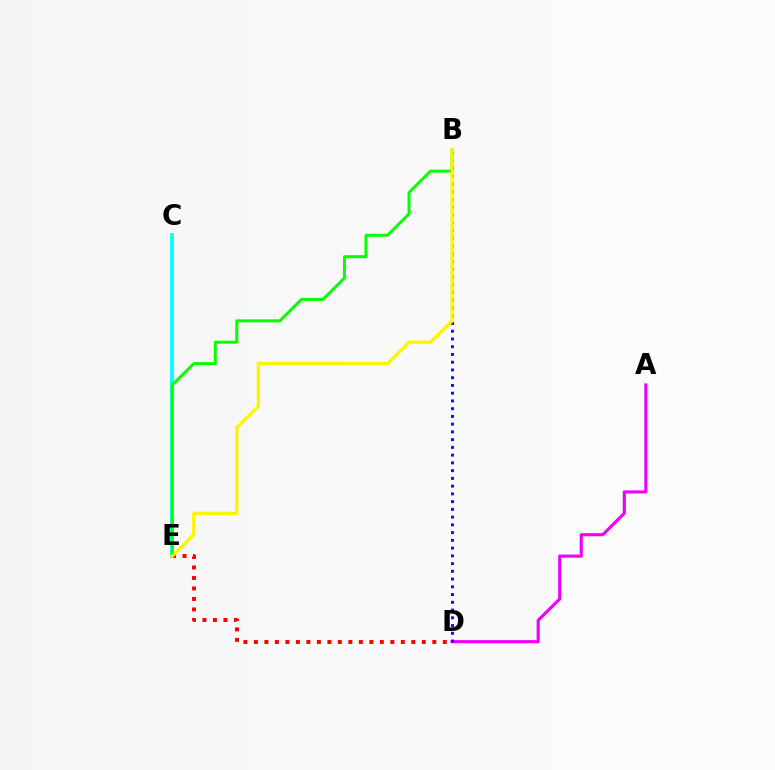{('C', 'E'): [{'color': '#00fff6', 'line_style': 'solid', 'thickness': 2.73}], ('B', 'E'): [{'color': '#08ff00', 'line_style': 'solid', 'thickness': 2.15}, {'color': '#fcf500', 'line_style': 'solid', 'thickness': 2.38}], ('A', 'D'): [{'color': '#ee00ff', 'line_style': 'solid', 'thickness': 2.26}], ('B', 'D'): [{'color': '#0010ff', 'line_style': 'dotted', 'thickness': 2.1}], ('D', 'E'): [{'color': '#ff0000', 'line_style': 'dotted', 'thickness': 2.85}]}